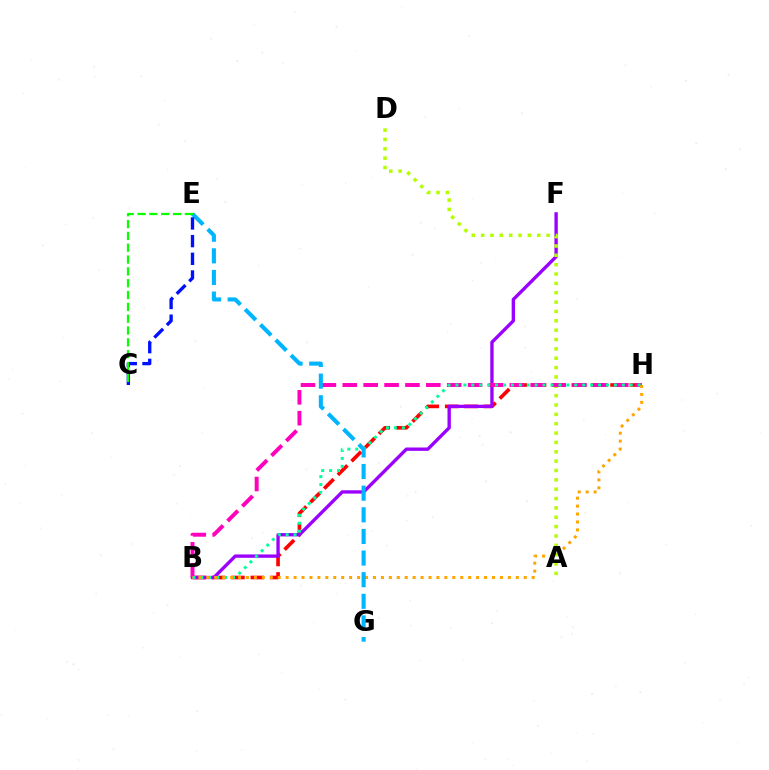{('B', 'H'): [{'color': '#ff0000', 'line_style': 'dashed', 'thickness': 2.63}, {'color': '#ff00bd', 'line_style': 'dashed', 'thickness': 2.84}, {'color': '#00ff9d', 'line_style': 'dotted', 'thickness': 2.15}, {'color': '#ffa500', 'line_style': 'dotted', 'thickness': 2.16}], ('B', 'F'): [{'color': '#9b00ff', 'line_style': 'solid', 'thickness': 2.41}], ('A', 'D'): [{'color': '#b3ff00', 'line_style': 'dotted', 'thickness': 2.54}], ('E', 'G'): [{'color': '#00b5ff', 'line_style': 'dashed', 'thickness': 2.94}], ('C', 'E'): [{'color': '#0010ff', 'line_style': 'dashed', 'thickness': 2.4}, {'color': '#08ff00', 'line_style': 'dashed', 'thickness': 1.61}]}